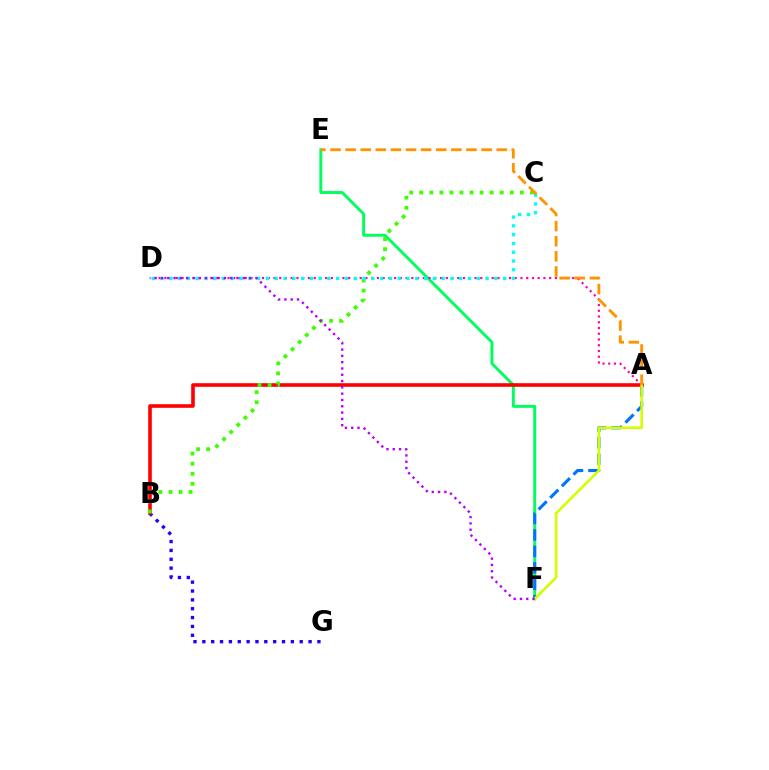{('E', 'F'): [{'color': '#00ff5c', 'line_style': 'solid', 'thickness': 2.11}], ('B', 'G'): [{'color': '#2500ff', 'line_style': 'dotted', 'thickness': 2.41}], ('A', 'D'): [{'color': '#ff00ac', 'line_style': 'dotted', 'thickness': 1.56}], ('A', 'B'): [{'color': '#ff0000', 'line_style': 'solid', 'thickness': 2.6}], ('B', 'C'): [{'color': '#3dff00', 'line_style': 'dotted', 'thickness': 2.73}], ('A', 'F'): [{'color': '#0074ff', 'line_style': 'dashed', 'thickness': 2.23}, {'color': '#d1ff00', 'line_style': 'solid', 'thickness': 1.89}], ('C', 'D'): [{'color': '#00fff6', 'line_style': 'dotted', 'thickness': 2.39}], ('A', 'E'): [{'color': '#ff9400', 'line_style': 'dashed', 'thickness': 2.05}], ('D', 'F'): [{'color': '#b900ff', 'line_style': 'dotted', 'thickness': 1.71}]}